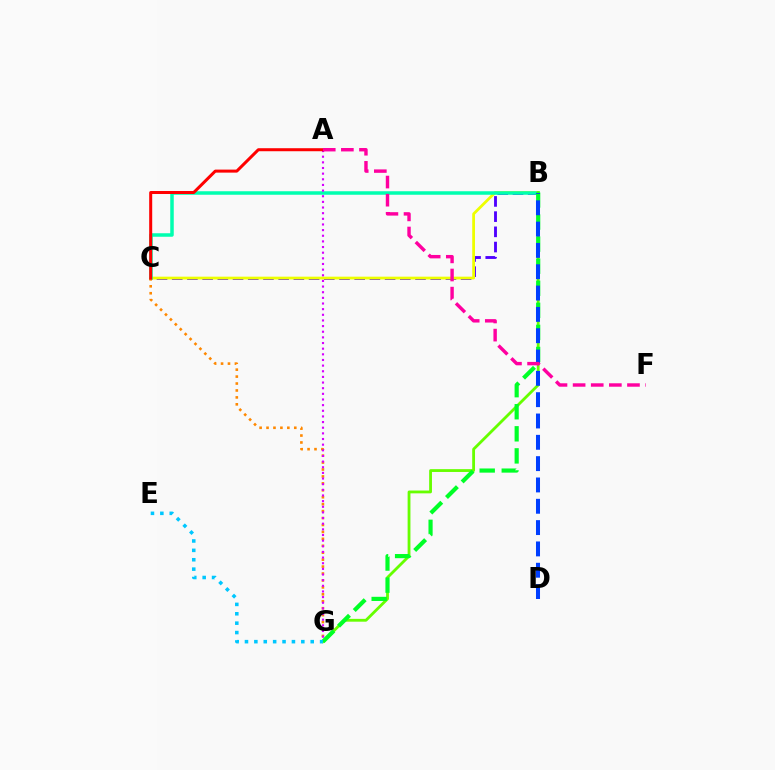{('B', 'C'): [{'color': '#4f00ff', 'line_style': 'dashed', 'thickness': 2.07}, {'color': '#eeff00', 'line_style': 'solid', 'thickness': 2.0}, {'color': '#00ffaf', 'line_style': 'solid', 'thickness': 2.53}], ('C', 'G'): [{'color': '#ff8800', 'line_style': 'dotted', 'thickness': 1.88}], ('A', 'G'): [{'color': '#d600ff', 'line_style': 'dotted', 'thickness': 1.53}], ('A', 'C'): [{'color': '#ff0000', 'line_style': 'solid', 'thickness': 2.17}], ('B', 'G'): [{'color': '#66ff00', 'line_style': 'solid', 'thickness': 2.03}, {'color': '#00ff27', 'line_style': 'dashed', 'thickness': 3.0}], ('E', 'G'): [{'color': '#00c7ff', 'line_style': 'dotted', 'thickness': 2.55}], ('B', 'D'): [{'color': '#003fff', 'line_style': 'dashed', 'thickness': 2.9}], ('A', 'F'): [{'color': '#ff00a0', 'line_style': 'dashed', 'thickness': 2.46}]}